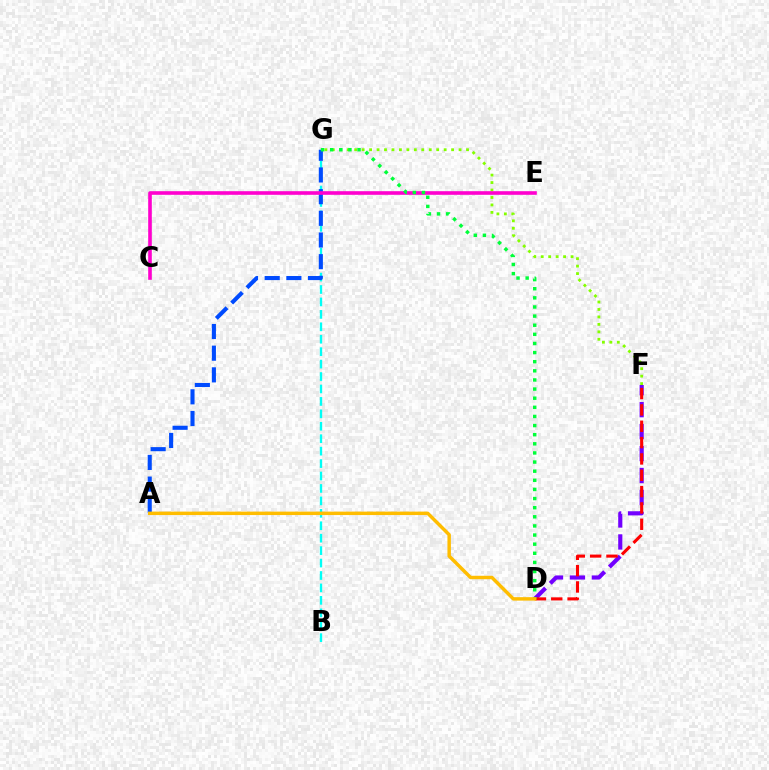{('B', 'G'): [{'color': '#00fff6', 'line_style': 'dashed', 'thickness': 1.69}], ('F', 'G'): [{'color': '#84ff00', 'line_style': 'dotted', 'thickness': 2.03}], ('D', 'F'): [{'color': '#7200ff', 'line_style': 'dashed', 'thickness': 2.98}, {'color': '#ff0000', 'line_style': 'dashed', 'thickness': 2.22}], ('A', 'G'): [{'color': '#004bff', 'line_style': 'dashed', 'thickness': 2.94}], ('C', 'E'): [{'color': '#ff00cf', 'line_style': 'solid', 'thickness': 2.61}], ('D', 'G'): [{'color': '#00ff39', 'line_style': 'dotted', 'thickness': 2.48}], ('A', 'D'): [{'color': '#ffbd00', 'line_style': 'solid', 'thickness': 2.49}]}